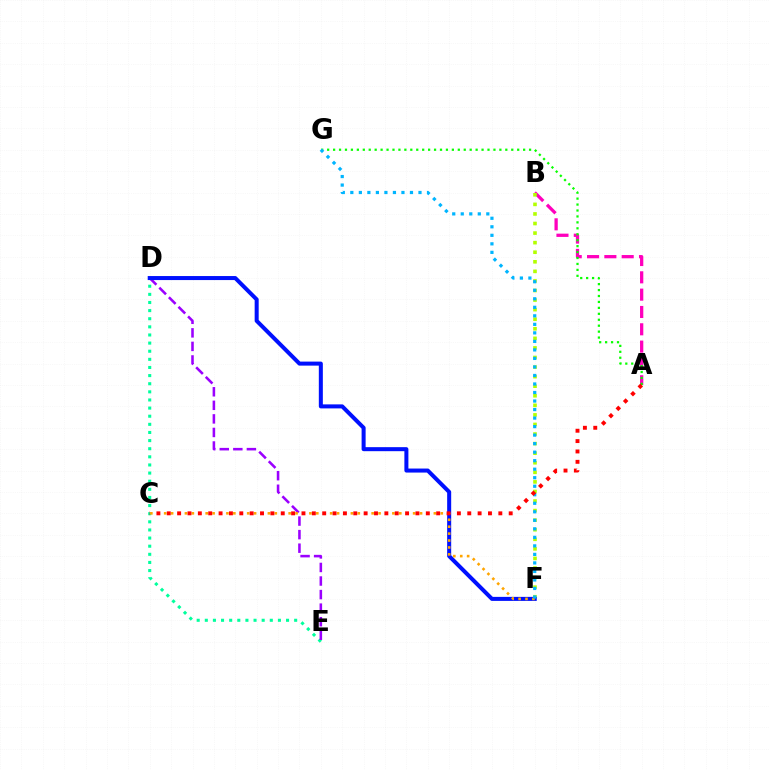{('D', 'E'): [{'color': '#00ff9d', 'line_style': 'dotted', 'thickness': 2.21}, {'color': '#9b00ff', 'line_style': 'dashed', 'thickness': 1.84}], ('A', 'B'): [{'color': '#ff00bd', 'line_style': 'dashed', 'thickness': 2.35}], ('B', 'F'): [{'color': '#b3ff00', 'line_style': 'dotted', 'thickness': 2.6}], ('D', 'F'): [{'color': '#0010ff', 'line_style': 'solid', 'thickness': 2.9}], ('C', 'F'): [{'color': '#ffa500', 'line_style': 'dotted', 'thickness': 1.88}], ('A', 'G'): [{'color': '#08ff00', 'line_style': 'dotted', 'thickness': 1.61}], ('F', 'G'): [{'color': '#00b5ff', 'line_style': 'dotted', 'thickness': 2.31}], ('A', 'C'): [{'color': '#ff0000', 'line_style': 'dotted', 'thickness': 2.82}]}